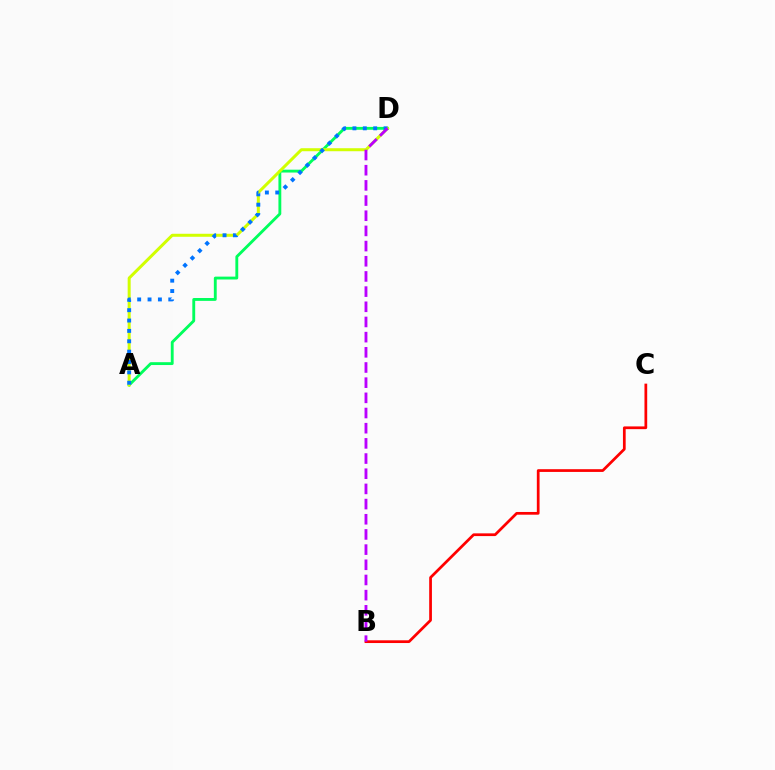{('A', 'D'): [{'color': '#00ff5c', 'line_style': 'solid', 'thickness': 2.06}, {'color': '#d1ff00', 'line_style': 'solid', 'thickness': 2.16}, {'color': '#0074ff', 'line_style': 'dotted', 'thickness': 2.82}], ('B', 'C'): [{'color': '#ff0000', 'line_style': 'solid', 'thickness': 1.97}], ('B', 'D'): [{'color': '#b900ff', 'line_style': 'dashed', 'thickness': 2.06}]}